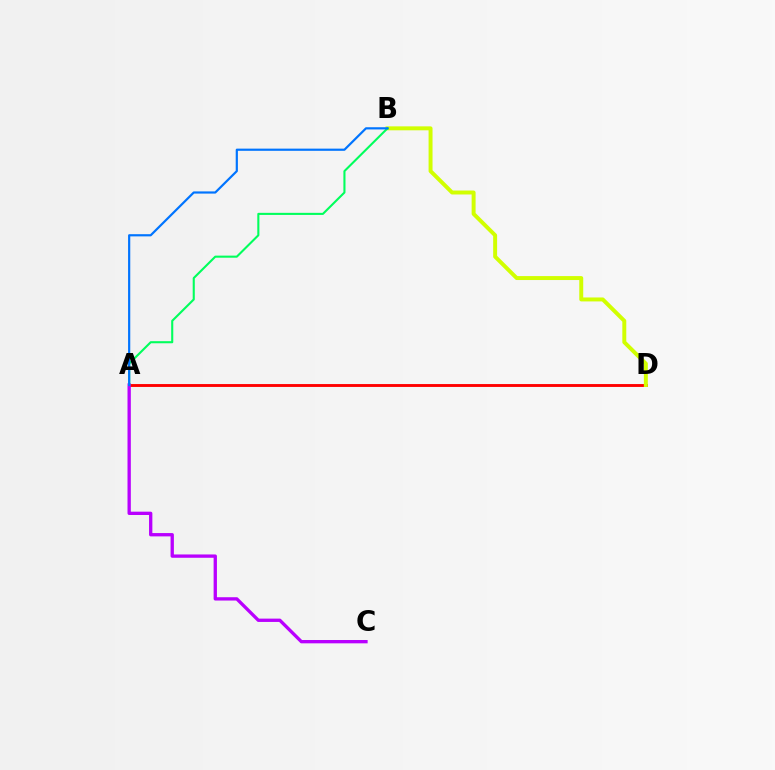{('A', 'D'): [{'color': '#ff0000', 'line_style': 'solid', 'thickness': 2.07}], ('A', 'C'): [{'color': '#b900ff', 'line_style': 'solid', 'thickness': 2.39}], ('B', 'D'): [{'color': '#d1ff00', 'line_style': 'solid', 'thickness': 2.84}], ('A', 'B'): [{'color': '#00ff5c', 'line_style': 'solid', 'thickness': 1.51}, {'color': '#0074ff', 'line_style': 'solid', 'thickness': 1.58}]}